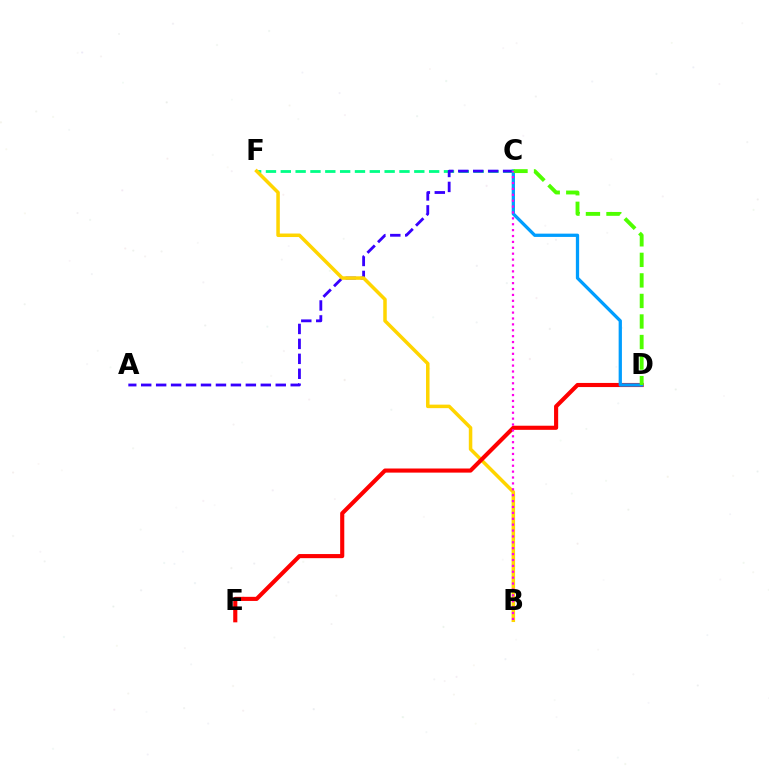{('C', 'F'): [{'color': '#00ff86', 'line_style': 'dashed', 'thickness': 2.02}], ('A', 'C'): [{'color': '#3700ff', 'line_style': 'dashed', 'thickness': 2.03}], ('B', 'F'): [{'color': '#ffd500', 'line_style': 'solid', 'thickness': 2.53}], ('D', 'E'): [{'color': '#ff0000', 'line_style': 'solid', 'thickness': 2.96}], ('C', 'D'): [{'color': '#009eff', 'line_style': 'solid', 'thickness': 2.36}, {'color': '#4fff00', 'line_style': 'dashed', 'thickness': 2.79}], ('B', 'C'): [{'color': '#ff00ed', 'line_style': 'dotted', 'thickness': 1.6}]}